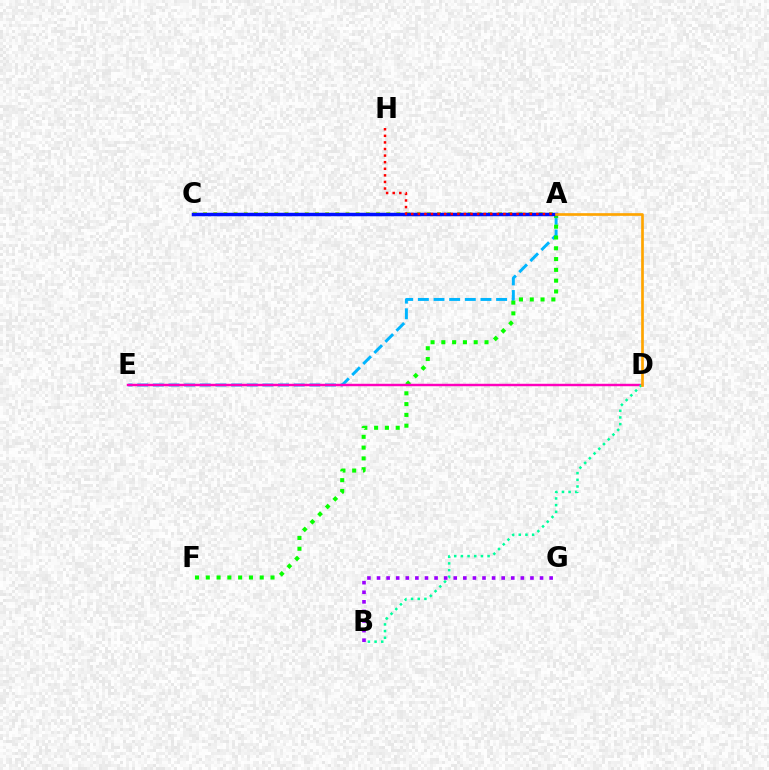{('A', 'E'): [{'color': '#00b5ff', 'line_style': 'dashed', 'thickness': 2.13}], ('A', 'C'): [{'color': '#b3ff00', 'line_style': 'dotted', 'thickness': 2.76}, {'color': '#0010ff', 'line_style': 'solid', 'thickness': 2.52}], ('A', 'F'): [{'color': '#08ff00', 'line_style': 'dotted', 'thickness': 2.93}], ('D', 'E'): [{'color': '#ff00bd', 'line_style': 'solid', 'thickness': 1.76}], ('A', 'H'): [{'color': '#ff0000', 'line_style': 'dotted', 'thickness': 1.79}], ('B', 'G'): [{'color': '#9b00ff', 'line_style': 'dotted', 'thickness': 2.61}], ('B', 'D'): [{'color': '#00ff9d', 'line_style': 'dotted', 'thickness': 1.81}], ('A', 'D'): [{'color': '#ffa500', 'line_style': 'solid', 'thickness': 1.93}]}